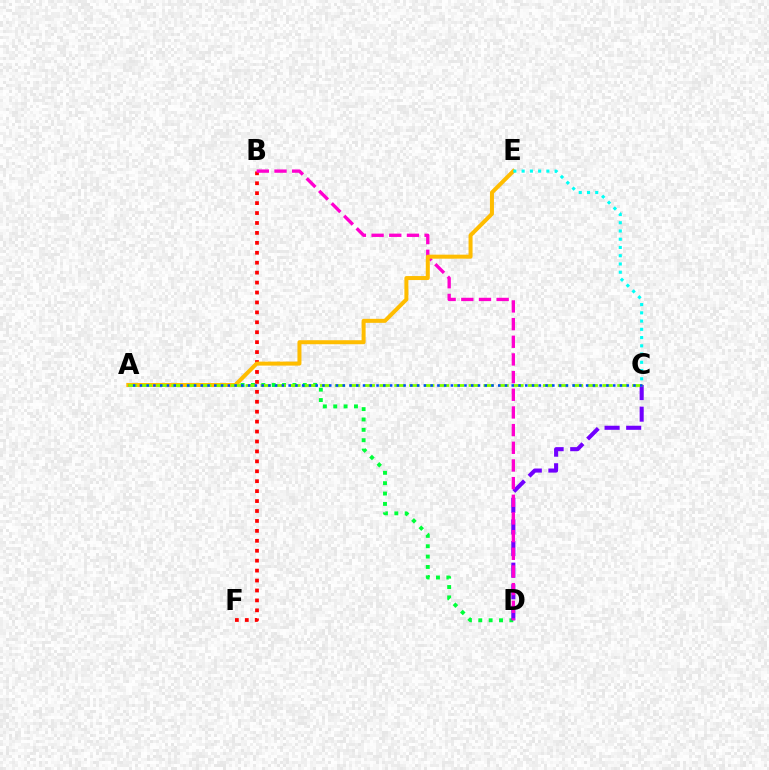{('A', 'D'): [{'color': '#00ff39', 'line_style': 'dotted', 'thickness': 2.82}], ('C', 'D'): [{'color': '#7200ff', 'line_style': 'dashed', 'thickness': 2.94}], ('B', 'F'): [{'color': '#ff0000', 'line_style': 'dotted', 'thickness': 2.7}], ('B', 'D'): [{'color': '#ff00cf', 'line_style': 'dashed', 'thickness': 2.4}], ('A', 'E'): [{'color': '#ffbd00', 'line_style': 'solid', 'thickness': 2.88}], ('A', 'C'): [{'color': '#84ff00', 'line_style': 'dashed', 'thickness': 2.02}, {'color': '#004bff', 'line_style': 'dotted', 'thickness': 1.84}], ('C', 'E'): [{'color': '#00fff6', 'line_style': 'dotted', 'thickness': 2.24}]}